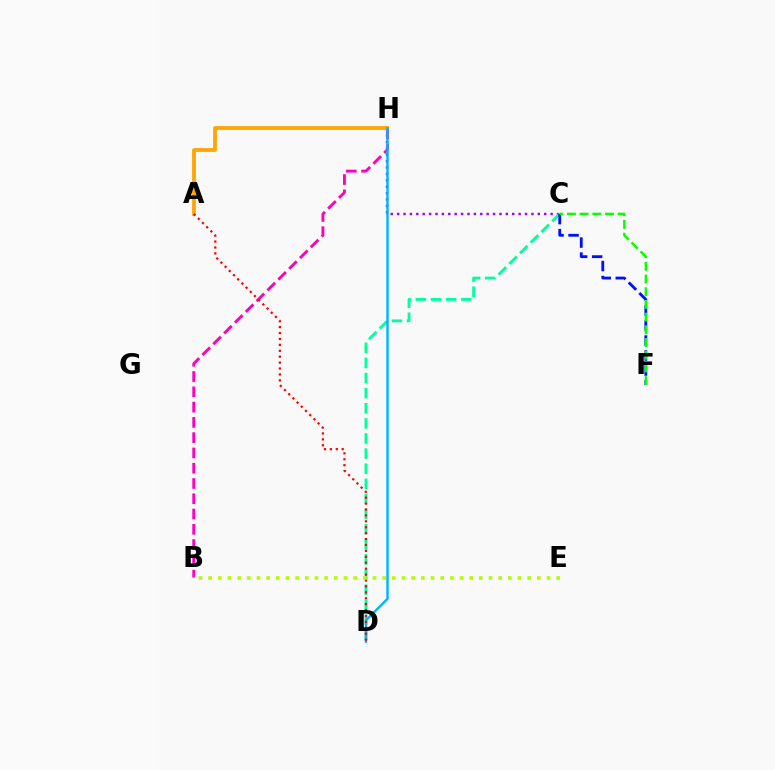{('C', 'H'): [{'color': '#9b00ff', 'line_style': 'dotted', 'thickness': 1.74}], ('B', 'H'): [{'color': '#ff00bd', 'line_style': 'dashed', 'thickness': 2.08}], ('A', 'H'): [{'color': '#ffa500', 'line_style': 'solid', 'thickness': 2.71}], ('C', 'D'): [{'color': '#00ff9d', 'line_style': 'dashed', 'thickness': 2.05}], ('C', 'F'): [{'color': '#0010ff', 'line_style': 'dashed', 'thickness': 2.04}, {'color': '#08ff00', 'line_style': 'dashed', 'thickness': 1.72}], ('D', 'H'): [{'color': '#00b5ff', 'line_style': 'solid', 'thickness': 1.76}], ('A', 'D'): [{'color': '#ff0000', 'line_style': 'dotted', 'thickness': 1.61}], ('B', 'E'): [{'color': '#b3ff00', 'line_style': 'dotted', 'thickness': 2.63}]}